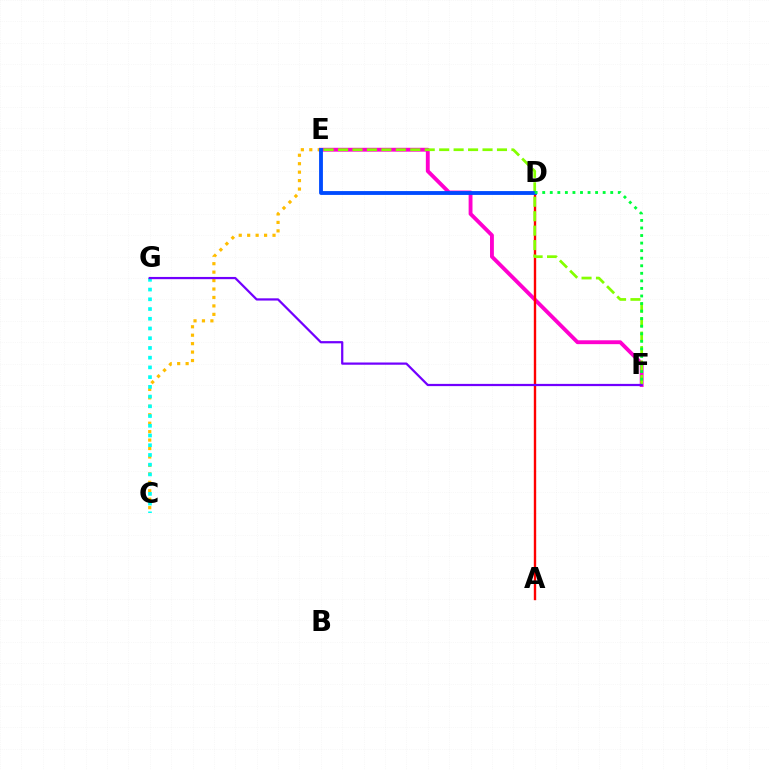{('E', 'F'): [{'color': '#ff00cf', 'line_style': 'solid', 'thickness': 2.78}, {'color': '#84ff00', 'line_style': 'dashed', 'thickness': 1.96}], ('A', 'D'): [{'color': '#ff0000', 'line_style': 'solid', 'thickness': 1.72}], ('C', 'E'): [{'color': '#ffbd00', 'line_style': 'dotted', 'thickness': 2.29}], ('D', 'E'): [{'color': '#004bff', 'line_style': 'solid', 'thickness': 2.76}], ('C', 'G'): [{'color': '#00fff6', 'line_style': 'dotted', 'thickness': 2.64}], ('D', 'F'): [{'color': '#00ff39', 'line_style': 'dotted', 'thickness': 2.05}], ('F', 'G'): [{'color': '#7200ff', 'line_style': 'solid', 'thickness': 1.61}]}